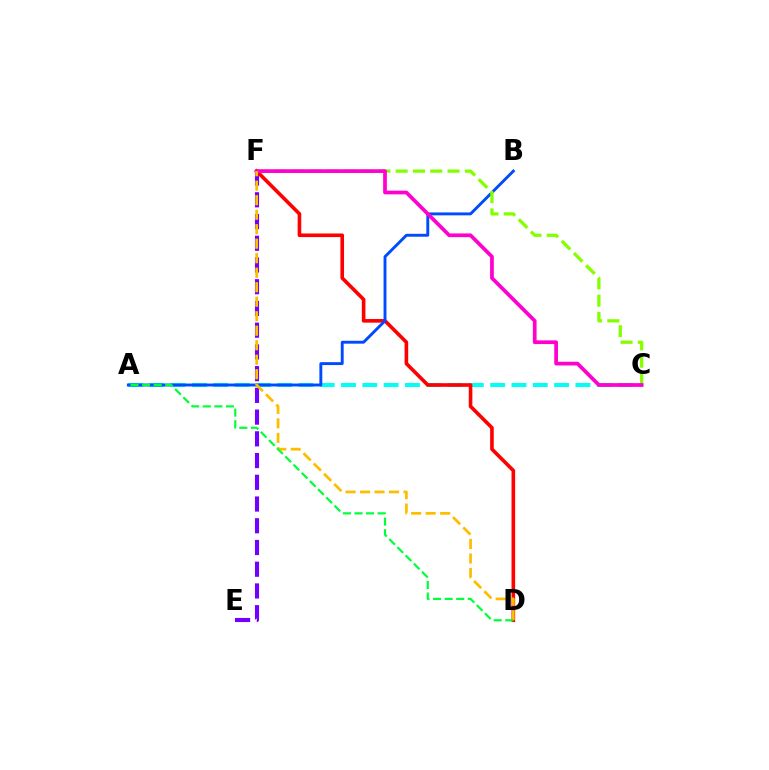{('E', 'F'): [{'color': '#7200ff', 'line_style': 'dashed', 'thickness': 2.95}], ('A', 'C'): [{'color': '#00fff6', 'line_style': 'dashed', 'thickness': 2.89}], ('D', 'F'): [{'color': '#ff0000', 'line_style': 'solid', 'thickness': 2.6}, {'color': '#ffbd00', 'line_style': 'dashed', 'thickness': 1.97}], ('A', 'B'): [{'color': '#004bff', 'line_style': 'solid', 'thickness': 2.09}], ('C', 'F'): [{'color': '#84ff00', 'line_style': 'dashed', 'thickness': 2.35}, {'color': '#ff00cf', 'line_style': 'solid', 'thickness': 2.67}], ('A', 'D'): [{'color': '#00ff39', 'line_style': 'dashed', 'thickness': 1.57}]}